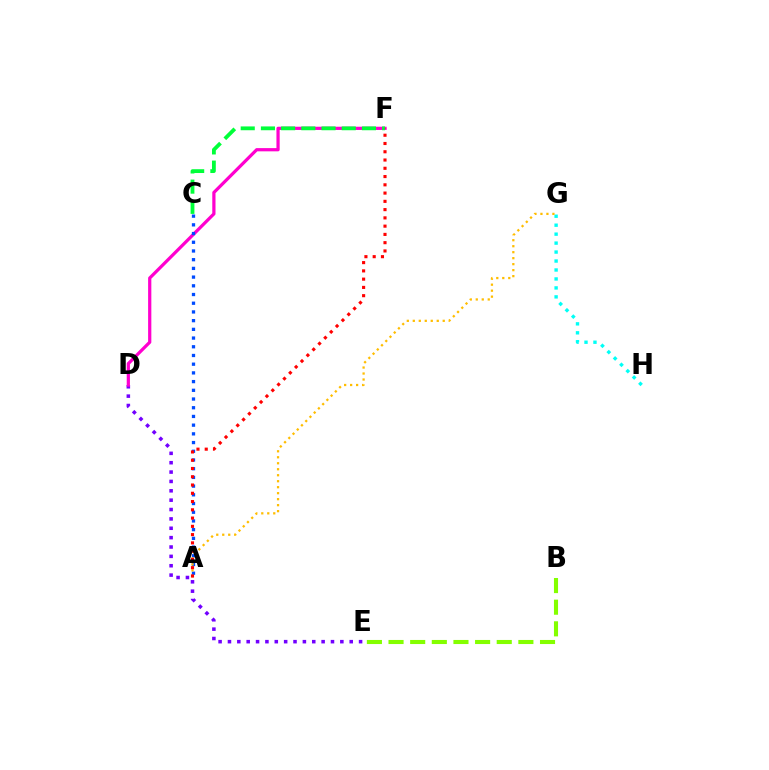{('D', 'E'): [{'color': '#7200ff', 'line_style': 'dotted', 'thickness': 2.54}], ('G', 'H'): [{'color': '#00fff6', 'line_style': 'dotted', 'thickness': 2.43}], ('D', 'F'): [{'color': '#ff00cf', 'line_style': 'solid', 'thickness': 2.32}], ('C', 'F'): [{'color': '#00ff39', 'line_style': 'dashed', 'thickness': 2.74}], ('B', 'E'): [{'color': '#84ff00', 'line_style': 'dashed', 'thickness': 2.94}], ('A', 'C'): [{'color': '#004bff', 'line_style': 'dotted', 'thickness': 2.37}], ('A', 'G'): [{'color': '#ffbd00', 'line_style': 'dotted', 'thickness': 1.63}], ('A', 'F'): [{'color': '#ff0000', 'line_style': 'dotted', 'thickness': 2.25}]}